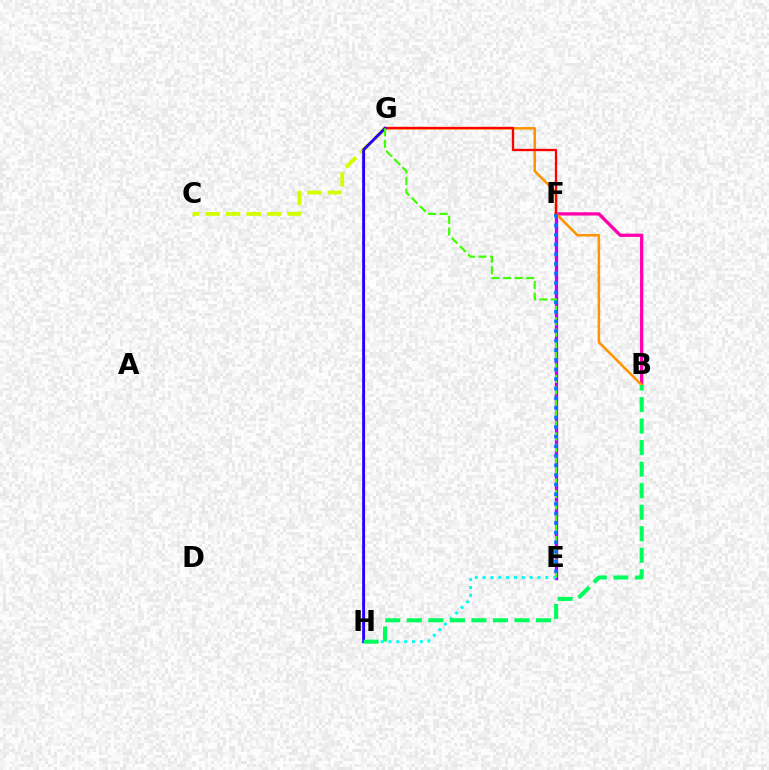{('E', 'F'): [{'color': '#b900ff', 'line_style': 'solid', 'thickness': 2.37}, {'color': '#0074ff', 'line_style': 'dotted', 'thickness': 2.61}], ('C', 'G'): [{'color': '#d1ff00', 'line_style': 'dashed', 'thickness': 2.79}], ('B', 'F'): [{'color': '#ff00ac', 'line_style': 'solid', 'thickness': 2.36}], ('B', 'G'): [{'color': '#ff9400', 'line_style': 'solid', 'thickness': 1.84}], ('E', 'H'): [{'color': '#00fff6', 'line_style': 'dotted', 'thickness': 2.13}], ('F', 'G'): [{'color': '#ff0000', 'line_style': 'solid', 'thickness': 1.67}], ('G', 'H'): [{'color': '#2500ff', 'line_style': 'solid', 'thickness': 2.08}], ('B', 'H'): [{'color': '#00ff5c', 'line_style': 'dashed', 'thickness': 2.92}], ('E', 'G'): [{'color': '#3dff00', 'line_style': 'dashed', 'thickness': 1.56}]}